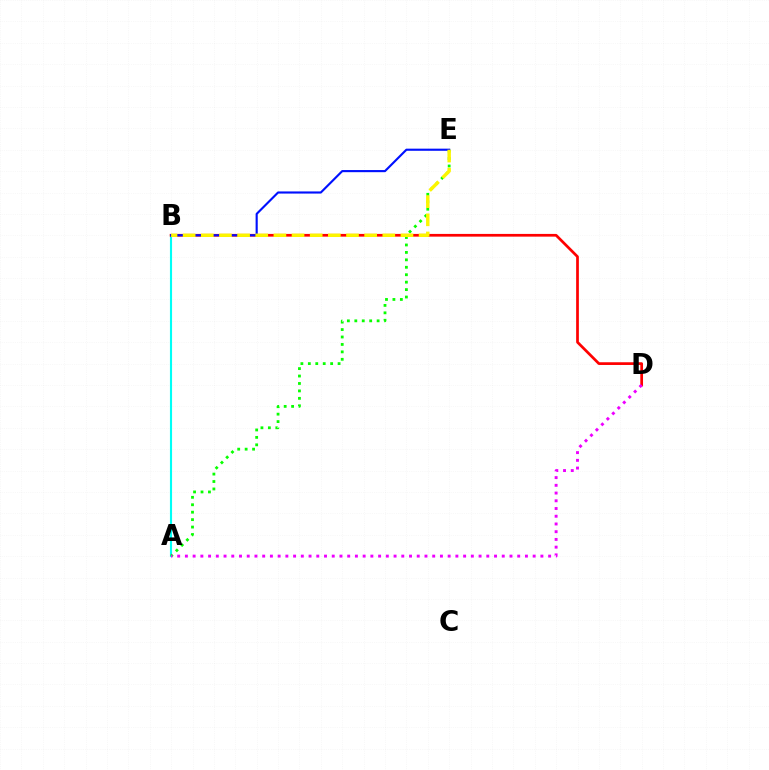{('A', 'B'): [{'color': '#00fff6', 'line_style': 'solid', 'thickness': 1.53}], ('B', 'D'): [{'color': '#ff0000', 'line_style': 'solid', 'thickness': 1.96}], ('A', 'E'): [{'color': '#08ff00', 'line_style': 'dotted', 'thickness': 2.02}], ('A', 'D'): [{'color': '#ee00ff', 'line_style': 'dotted', 'thickness': 2.1}], ('B', 'E'): [{'color': '#0010ff', 'line_style': 'solid', 'thickness': 1.54}, {'color': '#fcf500', 'line_style': 'dashed', 'thickness': 2.47}]}